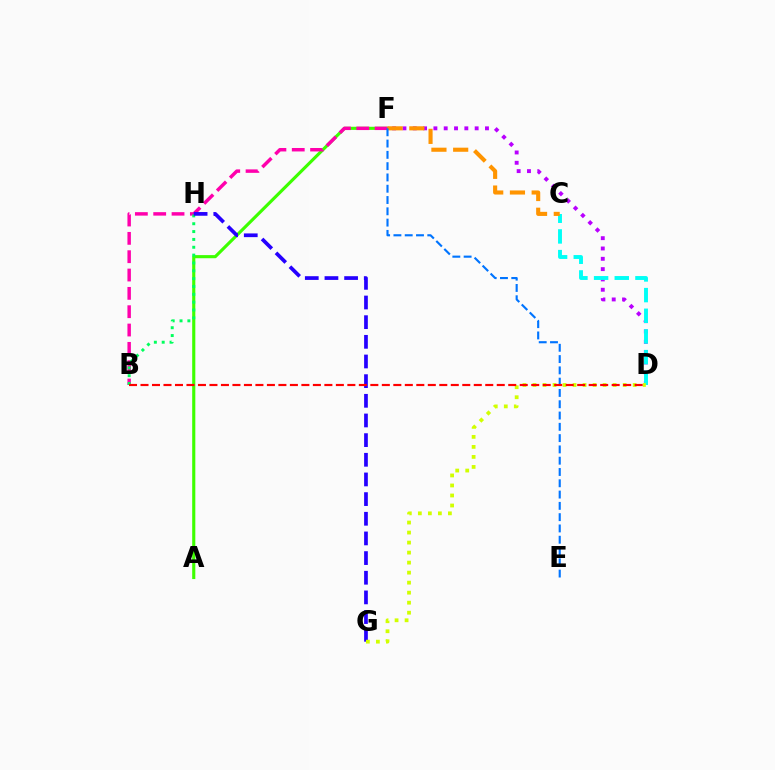{('D', 'F'): [{'color': '#b900ff', 'line_style': 'dotted', 'thickness': 2.8}], ('A', 'F'): [{'color': '#3dff00', 'line_style': 'solid', 'thickness': 2.25}], ('B', 'F'): [{'color': '#ff00ac', 'line_style': 'dashed', 'thickness': 2.49}], ('B', 'H'): [{'color': '#00ff5c', 'line_style': 'dotted', 'thickness': 2.13}], ('C', 'D'): [{'color': '#00fff6', 'line_style': 'dashed', 'thickness': 2.81}], ('G', 'H'): [{'color': '#2500ff', 'line_style': 'dashed', 'thickness': 2.67}], ('C', 'F'): [{'color': '#ff9400', 'line_style': 'dashed', 'thickness': 2.95}], ('E', 'F'): [{'color': '#0074ff', 'line_style': 'dashed', 'thickness': 1.53}], ('D', 'G'): [{'color': '#d1ff00', 'line_style': 'dotted', 'thickness': 2.72}], ('B', 'D'): [{'color': '#ff0000', 'line_style': 'dashed', 'thickness': 1.56}]}